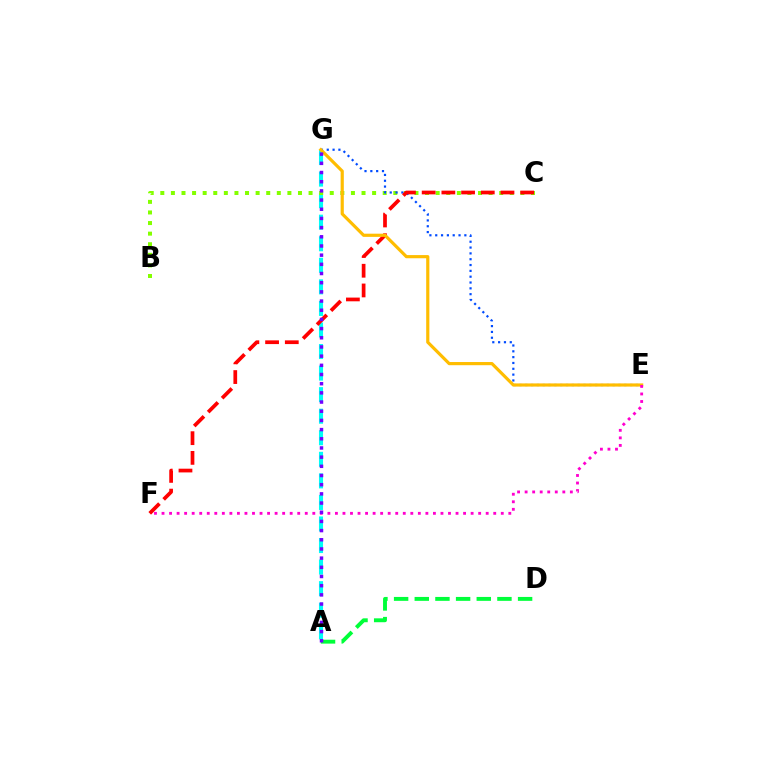{('A', 'G'): [{'color': '#00fff6', 'line_style': 'dashed', 'thickness': 2.93}, {'color': '#7200ff', 'line_style': 'dotted', 'thickness': 2.49}], ('B', 'C'): [{'color': '#84ff00', 'line_style': 'dotted', 'thickness': 2.88}], ('E', 'G'): [{'color': '#004bff', 'line_style': 'dotted', 'thickness': 1.58}, {'color': '#ffbd00', 'line_style': 'solid', 'thickness': 2.29}], ('A', 'D'): [{'color': '#00ff39', 'line_style': 'dashed', 'thickness': 2.81}], ('C', 'F'): [{'color': '#ff0000', 'line_style': 'dashed', 'thickness': 2.68}], ('E', 'F'): [{'color': '#ff00cf', 'line_style': 'dotted', 'thickness': 2.05}]}